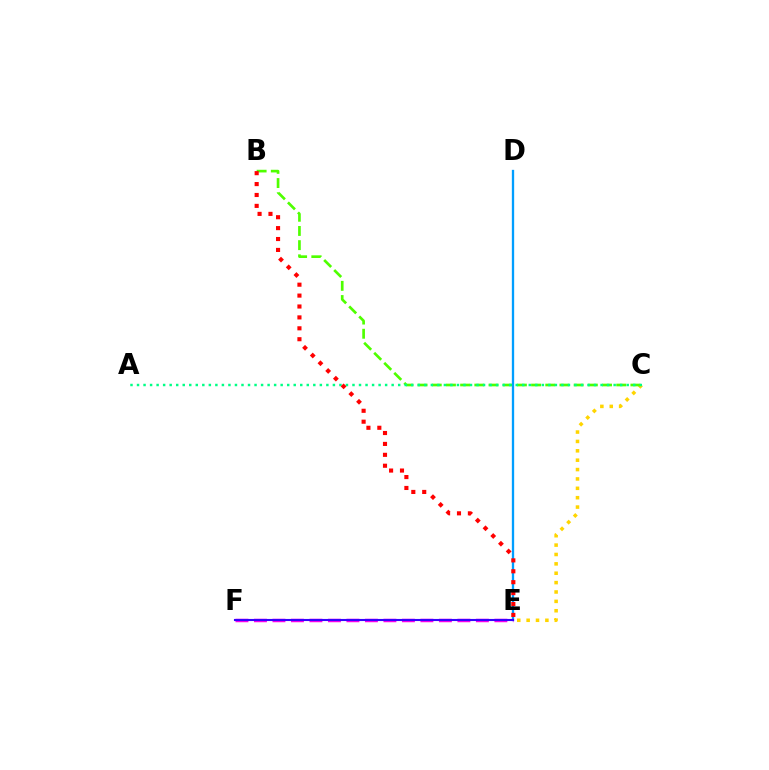{('C', 'E'): [{'color': '#ffd500', 'line_style': 'dotted', 'thickness': 2.55}], ('B', 'C'): [{'color': '#4fff00', 'line_style': 'dashed', 'thickness': 1.93}], ('D', 'E'): [{'color': '#009eff', 'line_style': 'solid', 'thickness': 1.66}], ('E', 'F'): [{'color': '#ff00ed', 'line_style': 'dashed', 'thickness': 2.51}, {'color': '#3700ff', 'line_style': 'solid', 'thickness': 1.52}], ('A', 'C'): [{'color': '#00ff86', 'line_style': 'dotted', 'thickness': 1.77}], ('B', 'E'): [{'color': '#ff0000', 'line_style': 'dotted', 'thickness': 2.96}]}